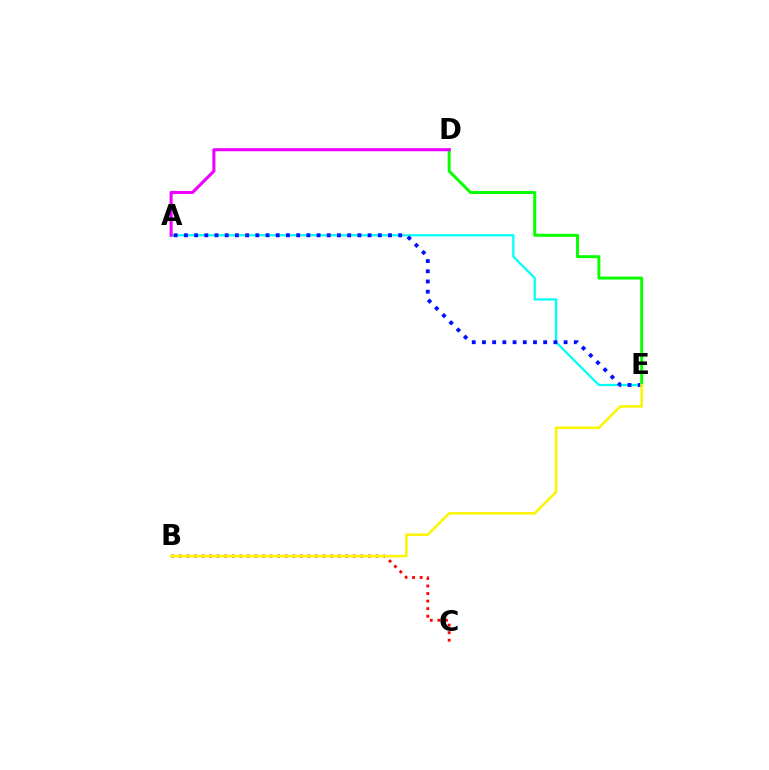{('A', 'E'): [{'color': '#00fff6', 'line_style': 'solid', 'thickness': 1.62}, {'color': '#0010ff', 'line_style': 'dotted', 'thickness': 2.77}], ('B', 'C'): [{'color': '#ff0000', 'line_style': 'dotted', 'thickness': 2.06}], ('D', 'E'): [{'color': '#08ff00', 'line_style': 'solid', 'thickness': 2.13}], ('A', 'D'): [{'color': '#ee00ff', 'line_style': 'solid', 'thickness': 2.21}], ('B', 'E'): [{'color': '#fcf500', 'line_style': 'solid', 'thickness': 1.81}]}